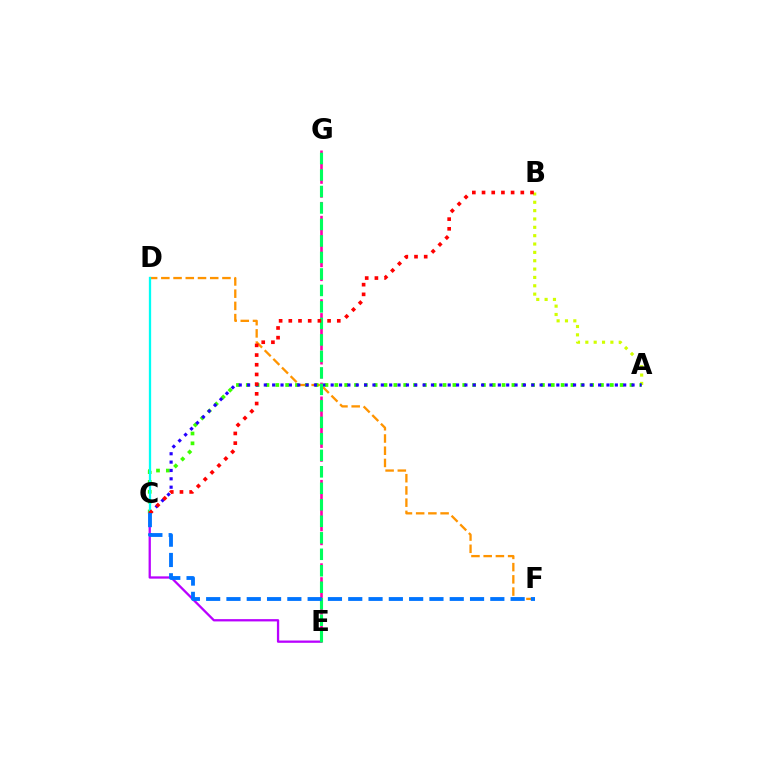{('D', 'F'): [{'color': '#ff9400', 'line_style': 'dashed', 'thickness': 1.66}], ('A', 'B'): [{'color': '#d1ff00', 'line_style': 'dotted', 'thickness': 2.27}], ('A', 'C'): [{'color': '#3dff00', 'line_style': 'dotted', 'thickness': 2.67}, {'color': '#2500ff', 'line_style': 'dotted', 'thickness': 2.27}], ('C', 'D'): [{'color': '#00fff6', 'line_style': 'solid', 'thickness': 1.65}], ('C', 'E'): [{'color': '#b900ff', 'line_style': 'solid', 'thickness': 1.65}], ('E', 'G'): [{'color': '#ff00ac', 'line_style': 'dashed', 'thickness': 1.89}, {'color': '#00ff5c', 'line_style': 'dashed', 'thickness': 2.24}], ('B', 'C'): [{'color': '#ff0000', 'line_style': 'dotted', 'thickness': 2.63}], ('C', 'F'): [{'color': '#0074ff', 'line_style': 'dashed', 'thickness': 2.76}]}